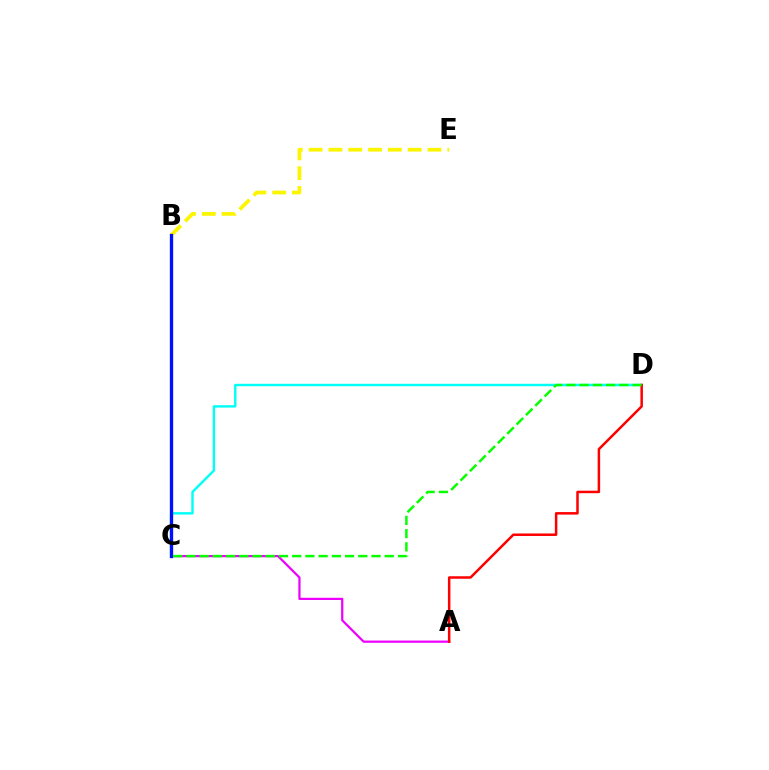{('A', 'C'): [{'color': '#ee00ff', 'line_style': 'solid', 'thickness': 1.6}], ('B', 'E'): [{'color': '#fcf500', 'line_style': 'dashed', 'thickness': 2.69}], ('C', 'D'): [{'color': '#00fff6', 'line_style': 'solid', 'thickness': 1.74}, {'color': '#08ff00', 'line_style': 'dashed', 'thickness': 1.8}], ('A', 'D'): [{'color': '#ff0000', 'line_style': 'solid', 'thickness': 1.8}], ('B', 'C'): [{'color': '#0010ff', 'line_style': 'solid', 'thickness': 2.39}]}